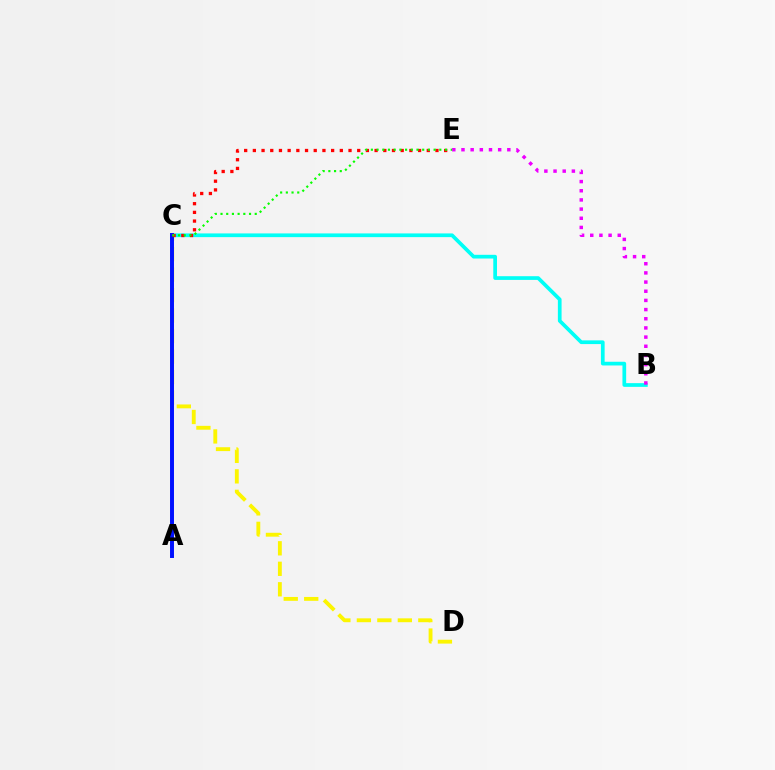{('C', 'D'): [{'color': '#fcf500', 'line_style': 'dashed', 'thickness': 2.78}], ('B', 'C'): [{'color': '#00fff6', 'line_style': 'solid', 'thickness': 2.67}], ('B', 'E'): [{'color': '#ee00ff', 'line_style': 'dotted', 'thickness': 2.49}], ('A', 'C'): [{'color': '#0010ff', 'line_style': 'solid', 'thickness': 2.85}], ('C', 'E'): [{'color': '#ff0000', 'line_style': 'dotted', 'thickness': 2.36}, {'color': '#08ff00', 'line_style': 'dotted', 'thickness': 1.55}]}